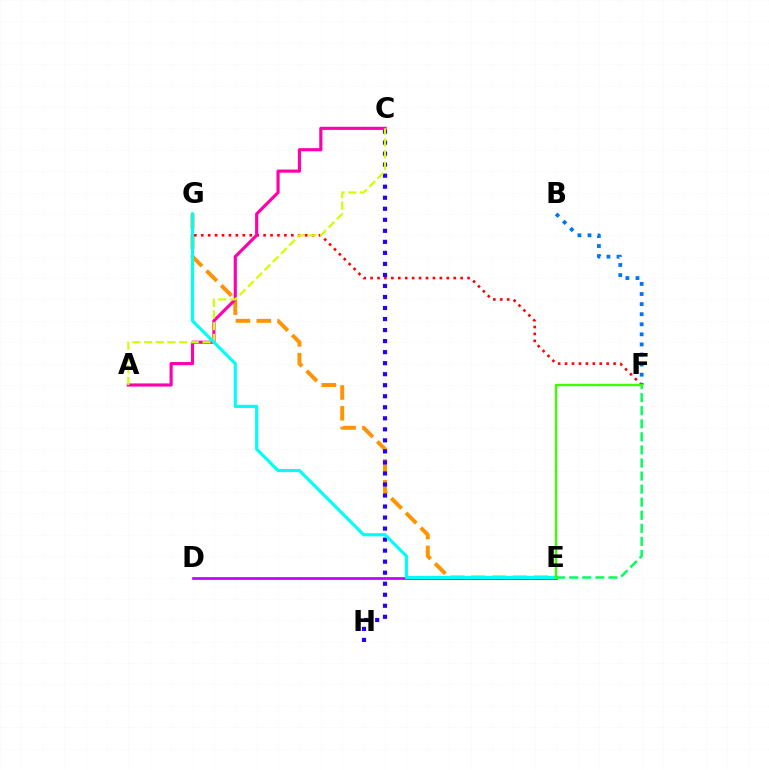{('E', 'G'): [{'color': '#ff9400', 'line_style': 'dashed', 'thickness': 2.83}, {'color': '#00fff6', 'line_style': 'solid', 'thickness': 2.27}], ('F', 'G'): [{'color': '#ff0000', 'line_style': 'dotted', 'thickness': 1.88}], ('B', 'F'): [{'color': '#0074ff', 'line_style': 'dotted', 'thickness': 2.74}], ('C', 'H'): [{'color': '#2500ff', 'line_style': 'dotted', 'thickness': 3.0}], ('A', 'C'): [{'color': '#ff00ac', 'line_style': 'solid', 'thickness': 2.27}, {'color': '#d1ff00', 'line_style': 'dashed', 'thickness': 1.59}], ('D', 'E'): [{'color': '#b900ff', 'line_style': 'solid', 'thickness': 1.92}], ('E', 'F'): [{'color': '#00ff5c', 'line_style': 'dashed', 'thickness': 1.78}, {'color': '#3dff00', 'line_style': 'solid', 'thickness': 1.7}]}